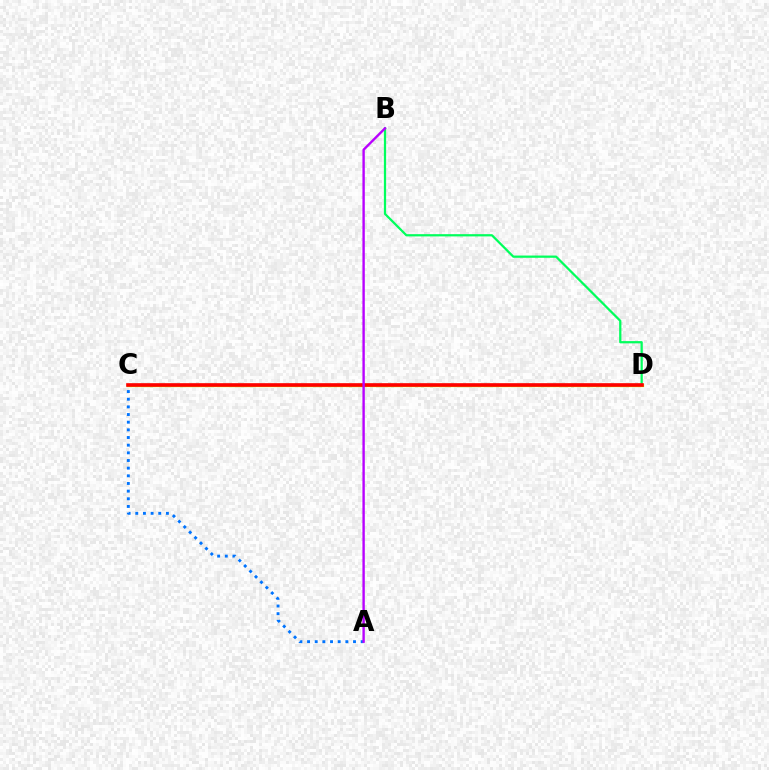{('A', 'C'): [{'color': '#0074ff', 'line_style': 'dotted', 'thickness': 2.08}], ('C', 'D'): [{'color': '#d1ff00', 'line_style': 'solid', 'thickness': 2.35}, {'color': '#ff0000', 'line_style': 'solid', 'thickness': 2.61}], ('B', 'D'): [{'color': '#00ff5c', 'line_style': 'solid', 'thickness': 1.62}], ('A', 'B'): [{'color': '#b900ff', 'line_style': 'solid', 'thickness': 1.72}]}